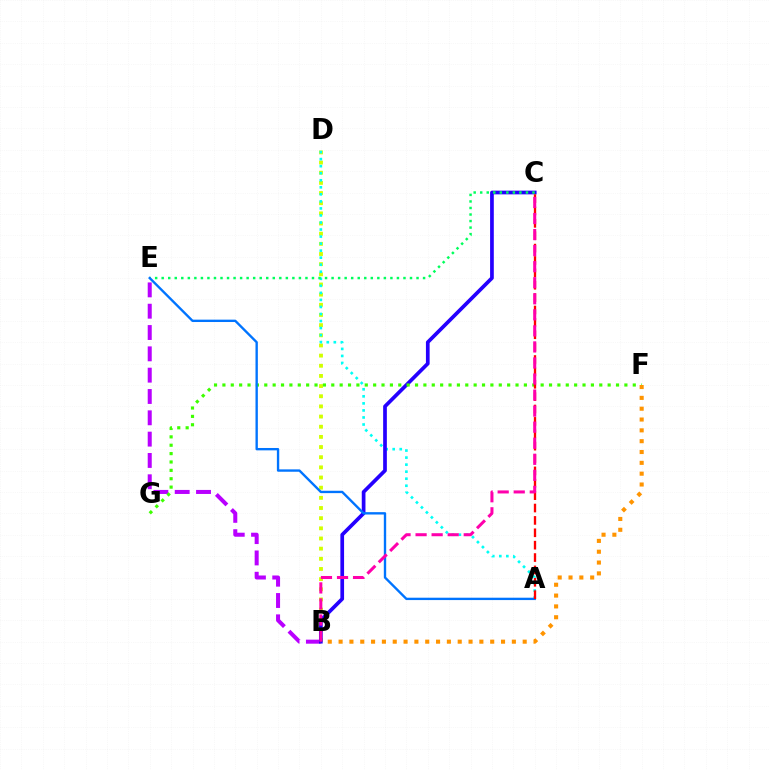{('B', 'E'): [{'color': '#b900ff', 'line_style': 'dashed', 'thickness': 2.9}], ('B', 'D'): [{'color': '#d1ff00', 'line_style': 'dotted', 'thickness': 2.76}], ('A', 'D'): [{'color': '#00fff6', 'line_style': 'dotted', 'thickness': 1.91}], ('B', 'C'): [{'color': '#2500ff', 'line_style': 'solid', 'thickness': 2.67}, {'color': '#ff00ac', 'line_style': 'dashed', 'thickness': 2.18}], ('F', 'G'): [{'color': '#3dff00', 'line_style': 'dotted', 'thickness': 2.28}], ('B', 'F'): [{'color': '#ff9400', 'line_style': 'dotted', 'thickness': 2.94}], ('C', 'E'): [{'color': '#00ff5c', 'line_style': 'dotted', 'thickness': 1.78}], ('A', 'E'): [{'color': '#0074ff', 'line_style': 'solid', 'thickness': 1.7}], ('A', 'C'): [{'color': '#ff0000', 'line_style': 'dashed', 'thickness': 1.68}]}